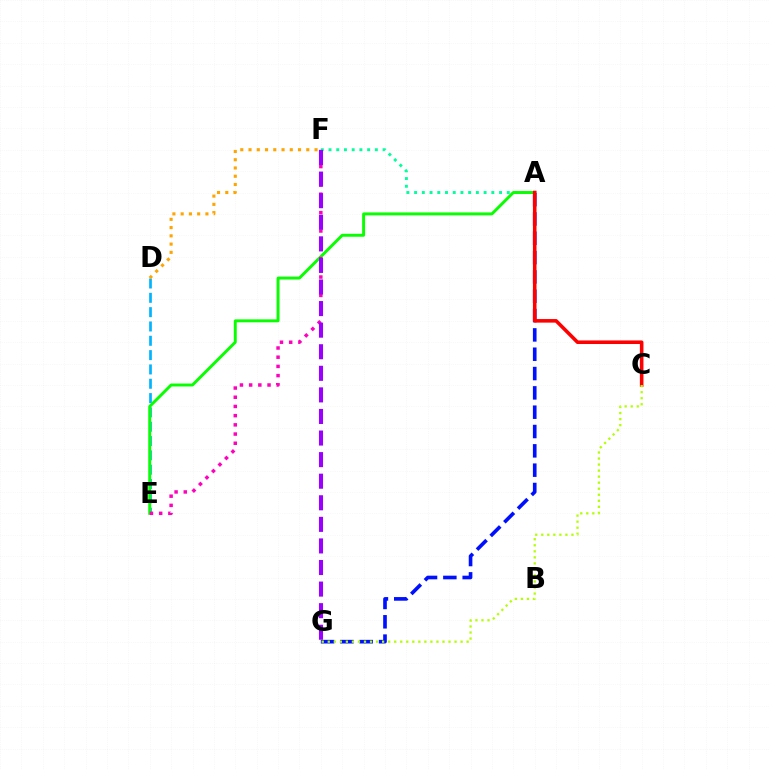{('D', 'E'): [{'color': '#00b5ff', 'line_style': 'dashed', 'thickness': 1.95}], ('D', 'F'): [{'color': '#ffa500', 'line_style': 'dotted', 'thickness': 2.24}], ('A', 'F'): [{'color': '#00ff9d', 'line_style': 'dotted', 'thickness': 2.1}], ('A', 'E'): [{'color': '#08ff00', 'line_style': 'solid', 'thickness': 2.11}], ('A', 'G'): [{'color': '#0010ff', 'line_style': 'dashed', 'thickness': 2.63}], ('A', 'C'): [{'color': '#ff0000', 'line_style': 'solid', 'thickness': 2.57}], ('E', 'F'): [{'color': '#ff00bd', 'line_style': 'dotted', 'thickness': 2.5}], ('F', 'G'): [{'color': '#9b00ff', 'line_style': 'dashed', 'thickness': 2.93}], ('C', 'G'): [{'color': '#b3ff00', 'line_style': 'dotted', 'thickness': 1.64}]}